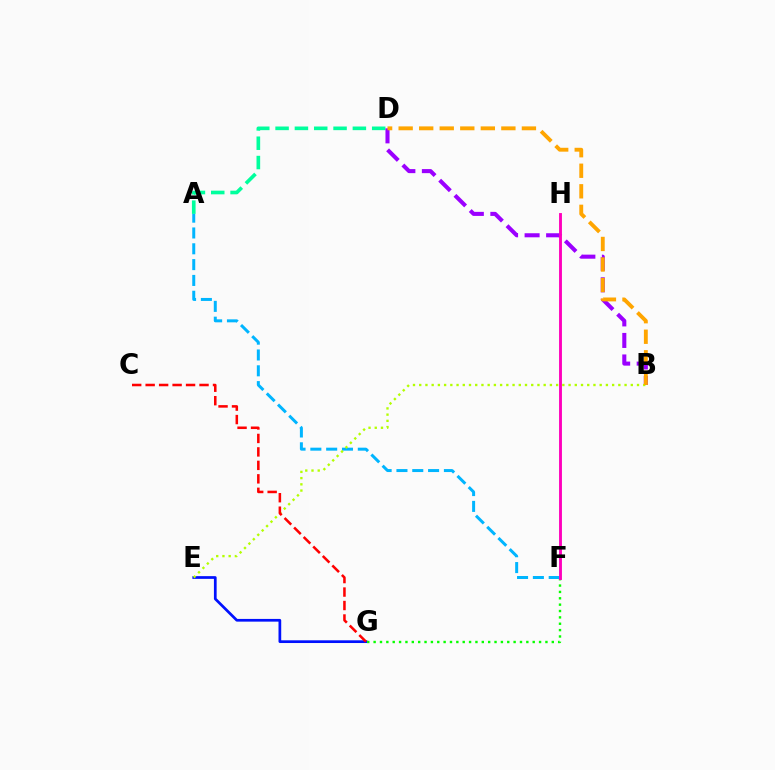{('E', 'G'): [{'color': '#0010ff', 'line_style': 'solid', 'thickness': 1.96}], ('F', 'G'): [{'color': '#08ff00', 'line_style': 'dotted', 'thickness': 1.73}], ('A', 'D'): [{'color': '#00ff9d', 'line_style': 'dashed', 'thickness': 2.62}], ('B', 'D'): [{'color': '#9b00ff', 'line_style': 'dashed', 'thickness': 2.92}, {'color': '#ffa500', 'line_style': 'dashed', 'thickness': 2.79}], ('A', 'F'): [{'color': '#00b5ff', 'line_style': 'dashed', 'thickness': 2.15}], ('B', 'E'): [{'color': '#b3ff00', 'line_style': 'dotted', 'thickness': 1.69}], ('C', 'G'): [{'color': '#ff0000', 'line_style': 'dashed', 'thickness': 1.83}], ('F', 'H'): [{'color': '#ff00bd', 'line_style': 'solid', 'thickness': 2.07}]}